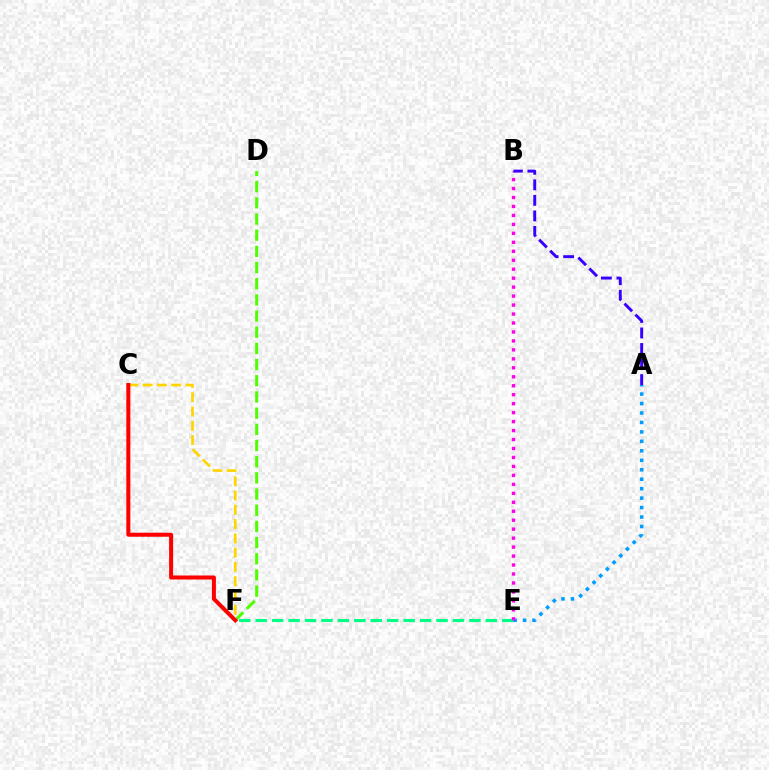{('C', 'F'): [{'color': '#ffd500', 'line_style': 'dashed', 'thickness': 1.94}, {'color': '#ff0000', 'line_style': 'solid', 'thickness': 2.9}], ('D', 'F'): [{'color': '#4fff00', 'line_style': 'dashed', 'thickness': 2.2}], ('A', 'E'): [{'color': '#009eff', 'line_style': 'dotted', 'thickness': 2.57}], ('E', 'F'): [{'color': '#00ff86', 'line_style': 'dashed', 'thickness': 2.23}], ('B', 'E'): [{'color': '#ff00ed', 'line_style': 'dotted', 'thickness': 2.44}], ('A', 'B'): [{'color': '#3700ff', 'line_style': 'dashed', 'thickness': 2.11}]}